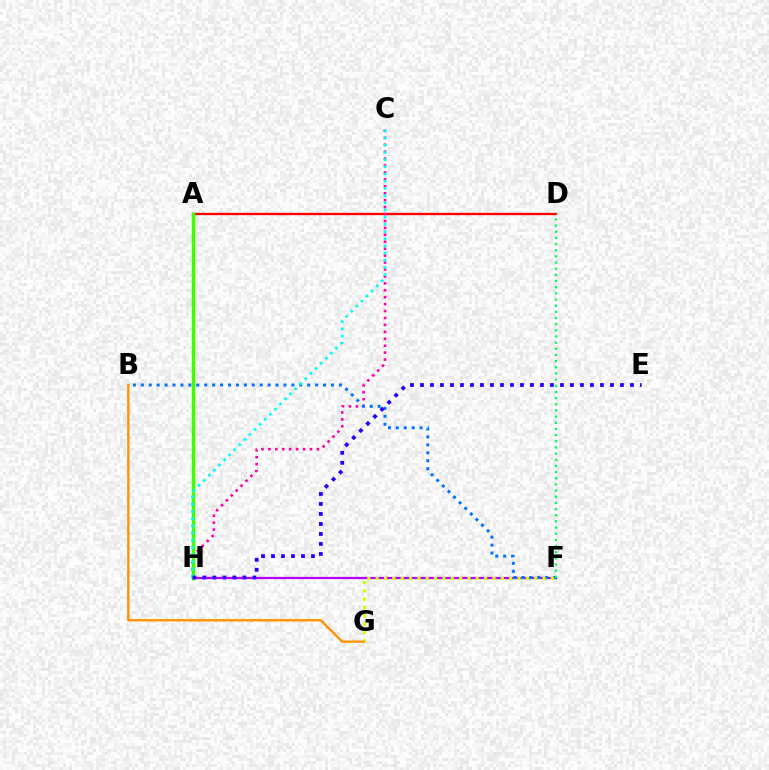{('F', 'H'): [{'color': '#b900ff', 'line_style': 'solid', 'thickness': 1.62}], ('A', 'D'): [{'color': '#ff0000', 'line_style': 'solid', 'thickness': 1.67}], ('C', 'H'): [{'color': '#ff00ac', 'line_style': 'dotted', 'thickness': 1.88}, {'color': '#00fff6', 'line_style': 'dotted', 'thickness': 1.95}], ('B', 'F'): [{'color': '#0074ff', 'line_style': 'dotted', 'thickness': 2.15}], ('F', 'G'): [{'color': '#d1ff00', 'line_style': 'dotted', 'thickness': 2.27}], ('A', 'H'): [{'color': '#3dff00', 'line_style': 'solid', 'thickness': 2.5}], ('D', 'F'): [{'color': '#00ff5c', 'line_style': 'dotted', 'thickness': 1.67}], ('B', 'G'): [{'color': '#ff9400', 'line_style': 'solid', 'thickness': 1.7}], ('E', 'H'): [{'color': '#2500ff', 'line_style': 'dotted', 'thickness': 2.72}]}